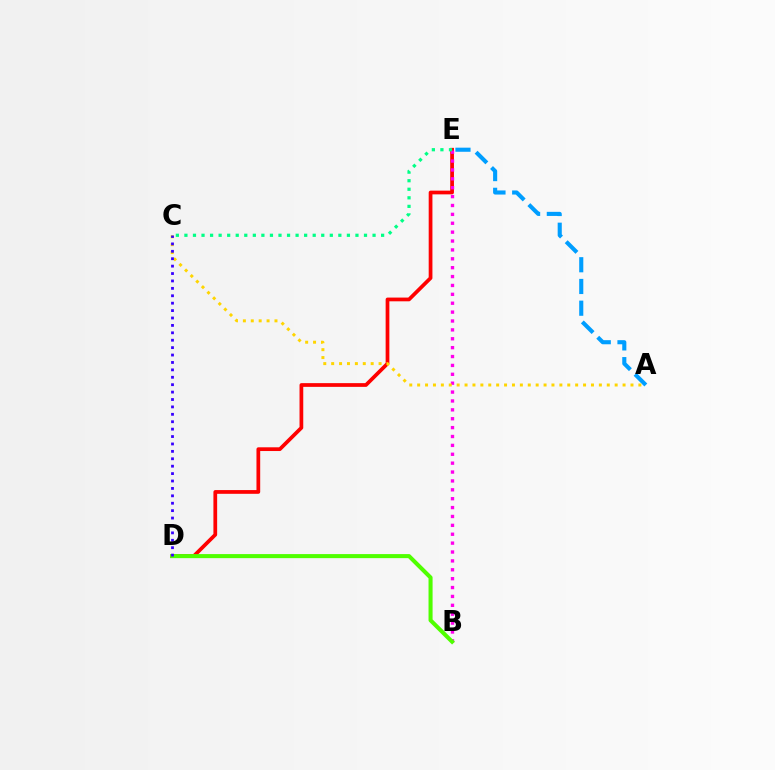{('D', 'E'): [{'color': '#ff0000', 'line_style': 'solid', 'thickness': 2.69}], ('B', 'E'): [{'color': '#ff00ed', 'line_style': 'dotted', 'thickness': 2.41}], ('A', 'E'): [{'color': '#009eff', 'line_style': 'dashed', 'thickness': 2.95}], ('B', 'D'): [{'color': '#4fff00', 'line_style': 'solid', 'thickness': 2.92}], ('A', 'C'): [{'color': '#ffd500', 'line_style': 'dotted', 'thickness': 2.15}], ('C', 'D'): [{'color': '#3700ff', 'line_style': 'dotted', 'thickness': 2.01}], ('C', 'E'): [{'color': '#00ff86', 'line_style': 'dotted', 'thickness': 2.32}]}